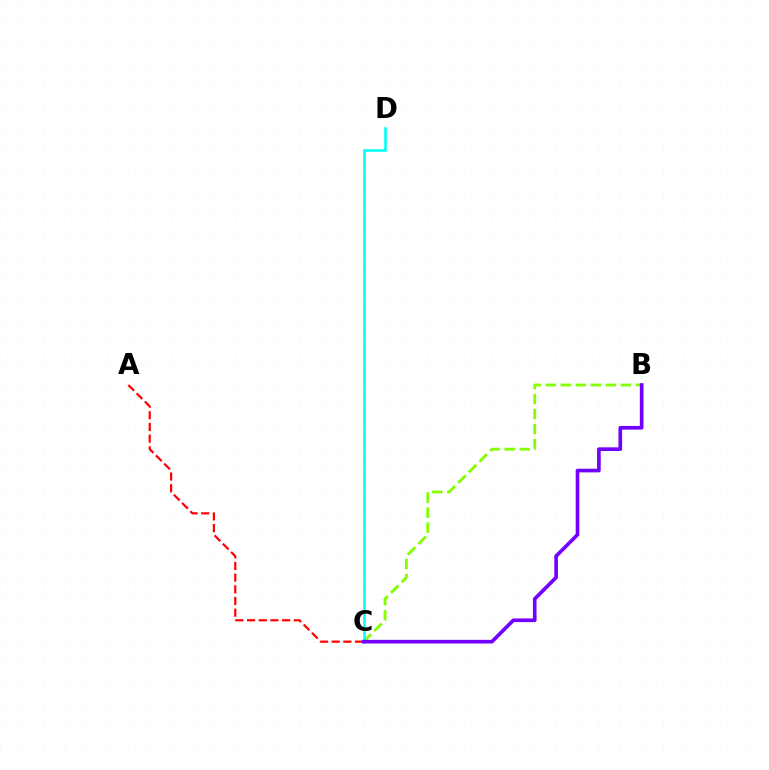{('A', 'C'): [{'color': '#ff0000', 'line_style': 'dashed', 'thickness': 1.59}], ('B', 'C'): [{'color': '#84ff00', 'line_style': 'dashed', 'thickness': 2.04}, {'color': '#7200ff', 'line_style': 'solid', 'thickness': 2.63}], ('C', 'D'): [{'color': '#00fff6', 'line_style': 'solid', 'thickness': 1.88}]}